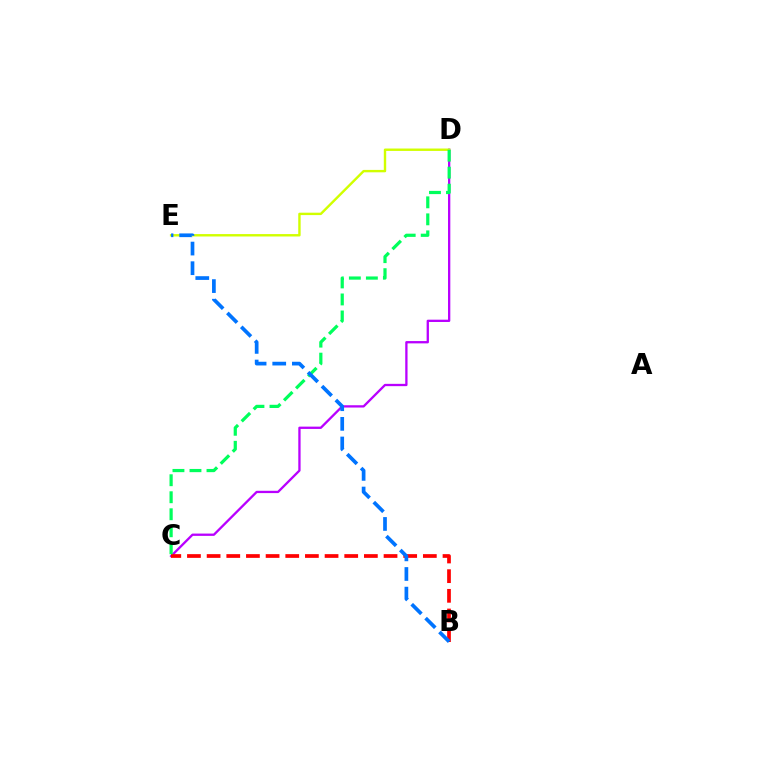{('C', 'D'): [{'color': '#b900ff', 'line_style': 'solid', 'thickness': 1.66}, {'color': '#00ff5c', 'line_style': 'dashed', 'thickness': 2.31}], ('B', 'C'): [{'color': '#ff0000', 'line_style': 'dashed', 'thickness': 2.67}], ('D', 'E'): [{'color': '#d1ff00', 'line_style': 'solid', 'thickness': 1.73}], ('B', 'E'): [{'color': '#0074ff', 'line_style': 'dashed', 'thickness': 2.67}]}